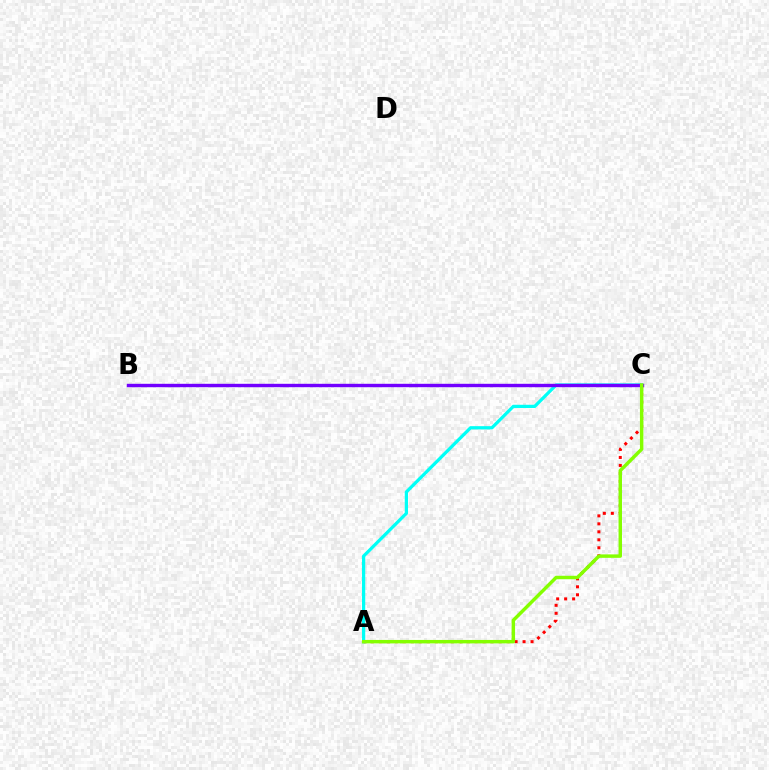{('A', 'C'): [{'color': '#00fff6', 'line_style': 'solid', 'thickness': 2.33}, {'color': '#ff0000', 'line_style': 'dotted', 'thickness': 2.17}, {'color': '#84ff00', 'line_style': 'solid', 'thickness': 2.48}], ('B', 'C'): [{'color': '#7200ff', 'line_style': 'solid', 'thickness': 2.45}]}